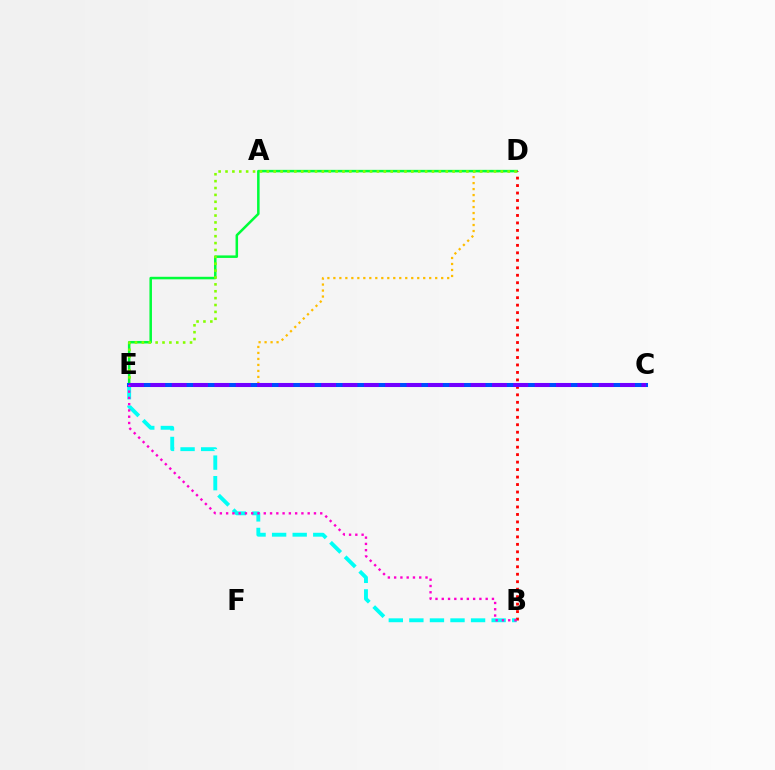{('B', 'E'): [{'color': '#00fff6', 'line_style': 'dashed', 'thickness': 2.79}, {'color': '#ff00cf', 'line_style': 'dotted', 'thickness': 1.7}], ('D', 'E'): [{'color': '#ffbd00', 'line_style': 'dotted', 'thickness': 1.63}, {'color': '#00ff39', 'line_style': 'solid', 'thickness': 1.82}, {'color': '#84ff00', 'line_style': 'dotted', 'thickness': 1.87}], ('B', 'D'): [{'color': '#ff0000', 'line_style': 'dotted', 'thickness': 2.03}], ('C', 'E'): [{'color': '#004bff', 'line_style': 'solid', 'thickness': 2.9}, {'color': '#7200ff', 'line_style': 'dashed', 'thickness': 2.9}]}